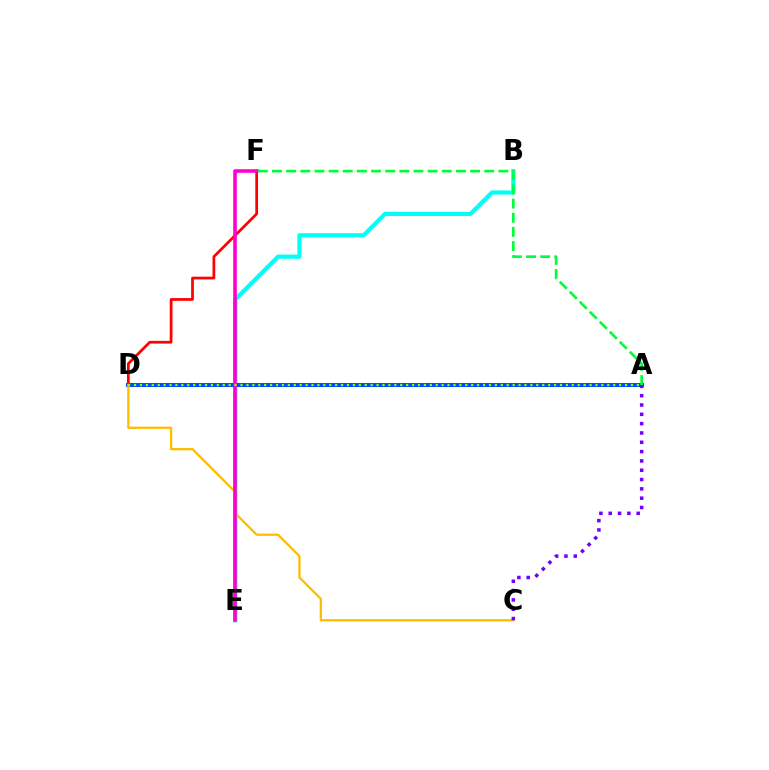{('B', 'E'): [{'color': '#00fff6', 'line_style': 'solid', 'thickness': 2.99}], ('A', 'D'): [{'color': '#004bff', 'line_style': 'solid', 'thickness': 2.9}, {'color': '#84ff00', 'line_style': 'dotted', 'thickness': 1.61}], ('D', 'F'): [{'color': '#ff0000', 'line_style': 'solid', 'thickness': 1.97}], ('C', 'D'): [{'color': '#ffbd00', 'line_style': 'solid', 'thickness': 1.64}], ('E', 'F'): [{'color': '#ff00cf', 'line_style': 'solid', 'thickness': 2.59}], ('A', 'C'): [{'color': '#7200ff', 'line_style': 'dotted', 'thickness': 2.53}], ('A', 'F'): [{'color': '#00ff39', 'line_style': 'dashed', 'thickness': 1.92}]}